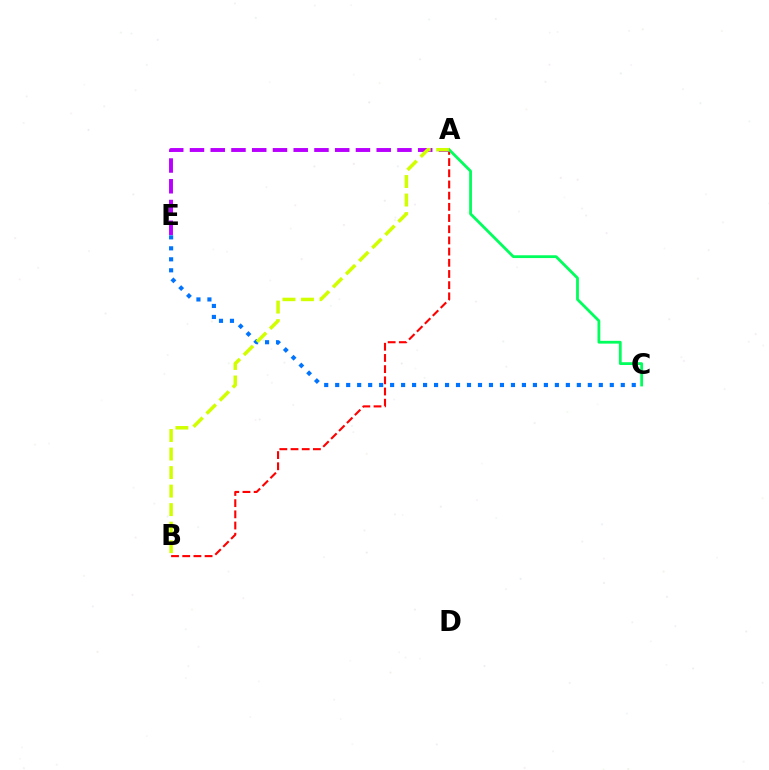{('A', 'B'): [{'color': '#ff0000', 'line_style': 'dashed', 'thickness': 1.52}, {'color': '#d1ff00', 'line_style': 'dashed', 'thickness': 2.52}], ('A', 'C'): [{'color': '#00ff5c', 'line_style': 'solid', 'thickness': 2.01}], ('C', 'E'): [{'color': '#0074ff', 'line_style': 'dotted', 'thickness': 2.98}], ('A', 'E'): [{'color': '#b900ff', 'line_style': 'dashed', 'thickness': 2.82}]}